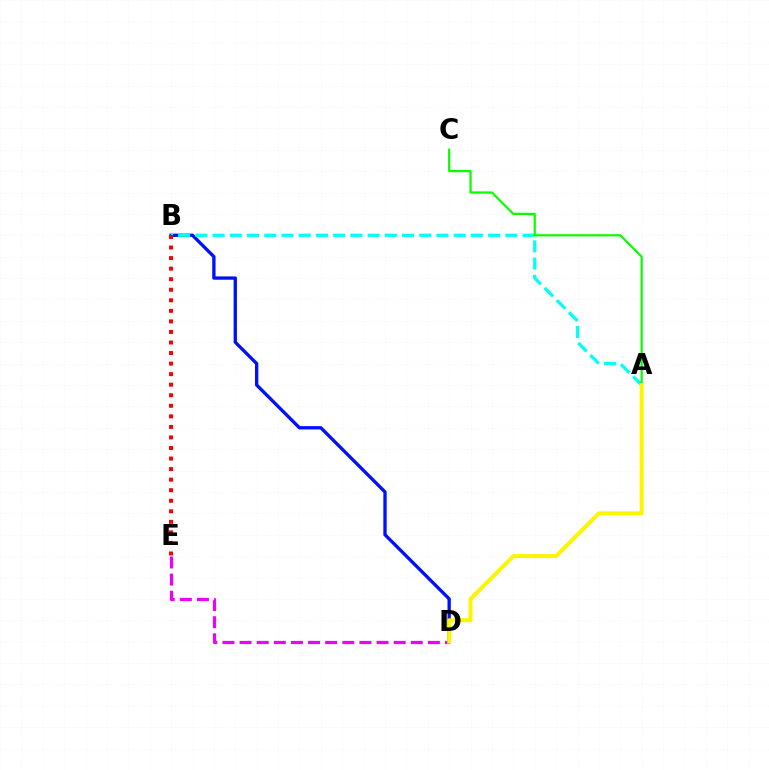{('D', 'E'): [{'color': '#ee00ff', 'line_style': 'dashed', 'thickness': 2.33}], ('B', 'D'): [{'color': '#0010ff', 'line_style': 'solid', 'thickness': 2.39}], ('A', 'B'): [{'color': '#00fff6', 'line_style': 'dashed', 'thickness': 2.34}], ('B', 'E'): [{'color': '#ff0000', 'line_style': 'dotted', 'thickness': 2.87}], ('A', 'C'): [{'color': '#08ff00', 'line_style': 'solid', 'thickness': 1.59}], ('A', 'D'): [{'color': '#fcf500', 'line_style': 'solid', 'thickness': 2.86}]}